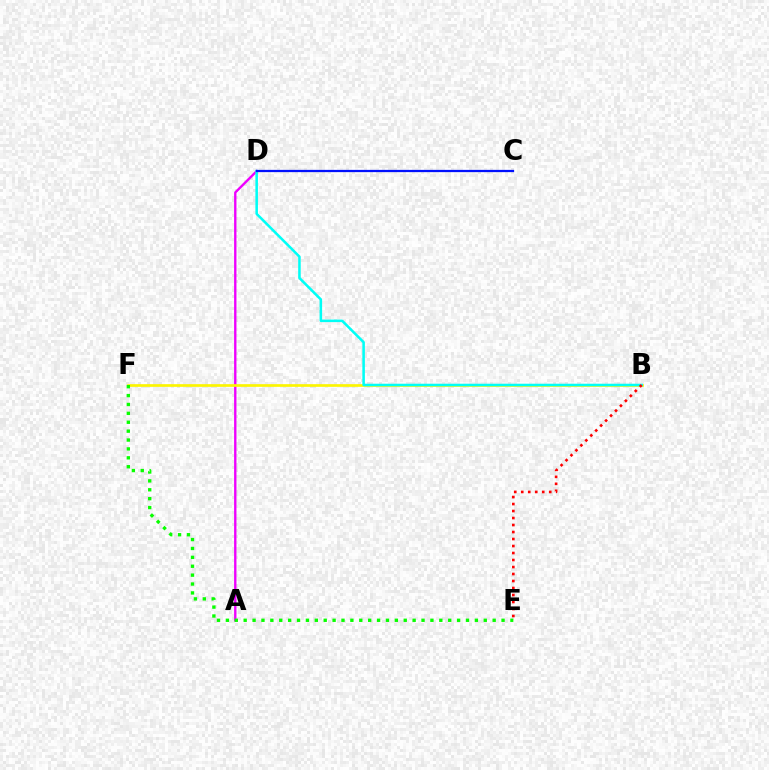{('A', 'D'): [{'color': '#ee00ff', 'line_style': 'solid', 'thickness': 1.7}], ('B', 'F'): [{'color': '#fcf500', 'line_style': 'solid', 'thickness': 1.93}], ('E', 'F'): [{'color': '#08ff00', 'line_style': 'dotted', 'thickness': 2.42}], ('B', 'D'): [{'color': '#00fff6', 'line_style': 'solid', 'thickness': 1.83}], ('B', 'E'): [{'color': '#ff0000', 'line_style': 'dotted', 'thickness': 1.9}], ('C', 'D'): [{'color': '#0010ff', 'line_style': 'solid', 'thickness': 1.63}]}